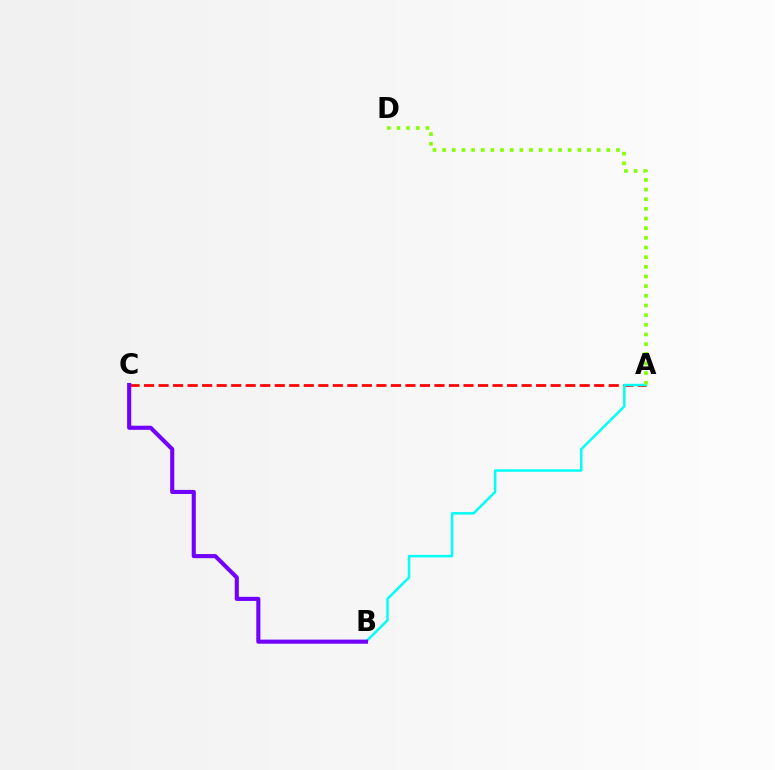{('A', 'C'): [{'color': '#ff0000', 'line_style': 'dashed', 'thickness': 1.97}], ('A', 'B'): [{'color': '#00fff6', 'line_style': 'solid', 'thickness': 1.78}], ('B', 'C'): [{'color': '#7200ff', 'line_style': 'solid', 'thickness': 2.95}], ('A', 'D'): [{'color': '#84ff00', 'line_style': 'dotted', 'thickness': 2.62}]}